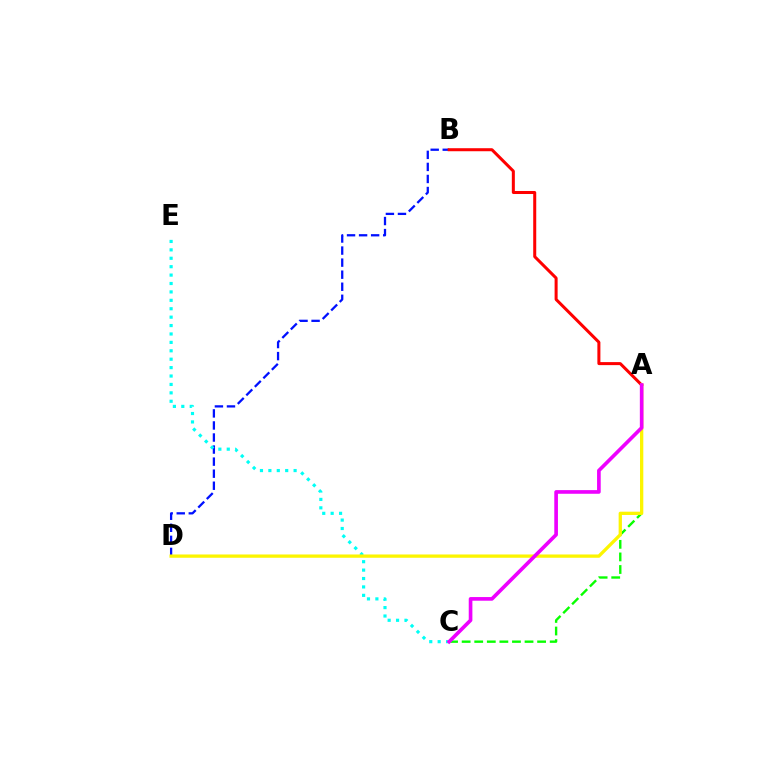{('B', 'D'): [{'color': '#0010ff', 'line_style': 'dashed', 'thickness': 1.64}], ('A', 'C'): [{'color': '#08ff00', 'line_style': 'dashed', 'thickness': 1.71}, {'color': '#ee00ff', 'line_style': 'solid', 'thickness': 2.63}], ('C', 'E'): [{'color': '#00fff6', 'line_style': 'dotted', 'thickness': 2.29}], ('A', 'B'): [{'color': '#ff0000', 'line_style': 'solid', 'thickness': 2.18}], ('A', 'D'): [{'color': '#fcf500', 'line_style': 'solid', 'thickness': 2.37}]}